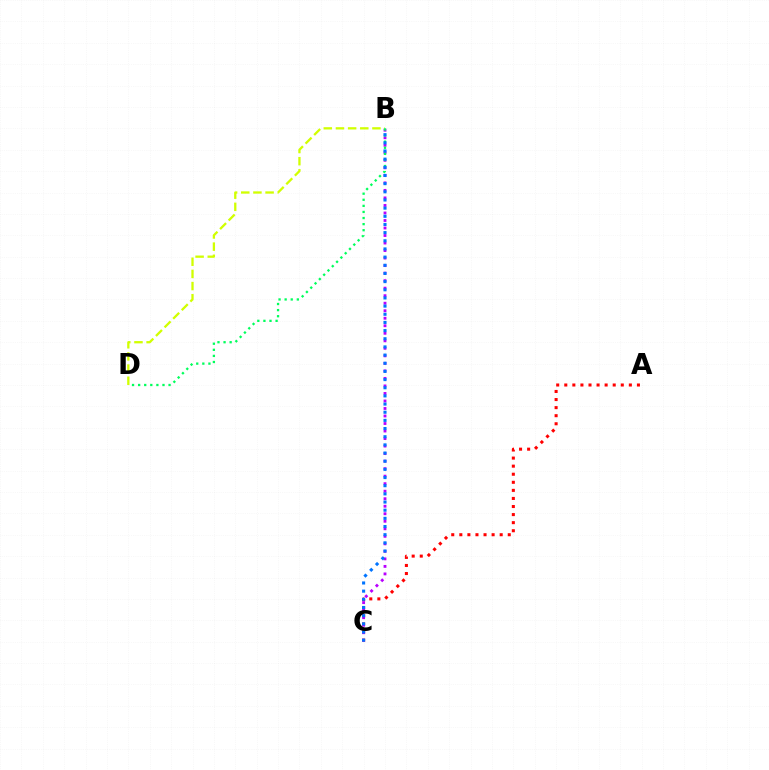{('A', 'C'): [{'color': '#ff0000', 'line_style': 'dotted', 'thickness': 2.19}], ('B', 'D'): [{'color': '#d1ff00', 'line_style': 'dashed', 'thickness': 1.65}, {'color': '#00ff5c', 'line_style': 'dotted', 'thickness': 1.65}], ('B', 'C'): [{'color': '#b900ff', 'line_style': 'dotted', 'thickness': 2.04}, {'color': '#0074ff', 'line_style': 'dotted', 'thickness': 2.22}]}